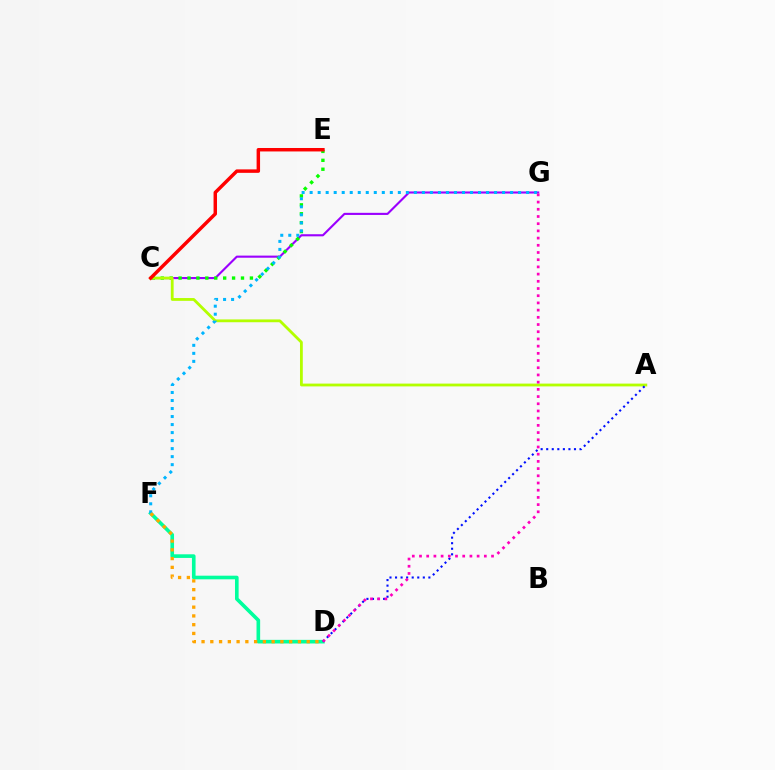{('C', 'G'): [{'color': '#9b00ff', 'line_style': 'solid', 'thickness': 1.53}], ('C', 'E'): [{'color': '#08ff00', 'line_style': 'dotted', 'thickness': 2.42}, {'color': '#ff0000', 'line_style': 'solid', 'thickness': 2.49}], ('D', 'F'): [{'color': '#00ff9d', 'line_style': 'solid', 'thickness': 2.61}, {'color': '#ffa500', 'line_style': 'dotted', 'thickness': 2.38}], ('A', 'C'): [{'color': '#b3ff00', 'line_style': 'solid', 'thickness': 2.02}], ('A', 'D'): [{'color': '#0010ff', 'line_style': 'dotted', 'thickness': 1.51}], ('F', 'G'): [{'color': '#00b5ff', 'line_style': 'dotted', 'thickness': 2.18}], ('D', 'G'): [{'color': '#ff00bd', 'line_style': 'dotted', 'thickness': 1.96}]}